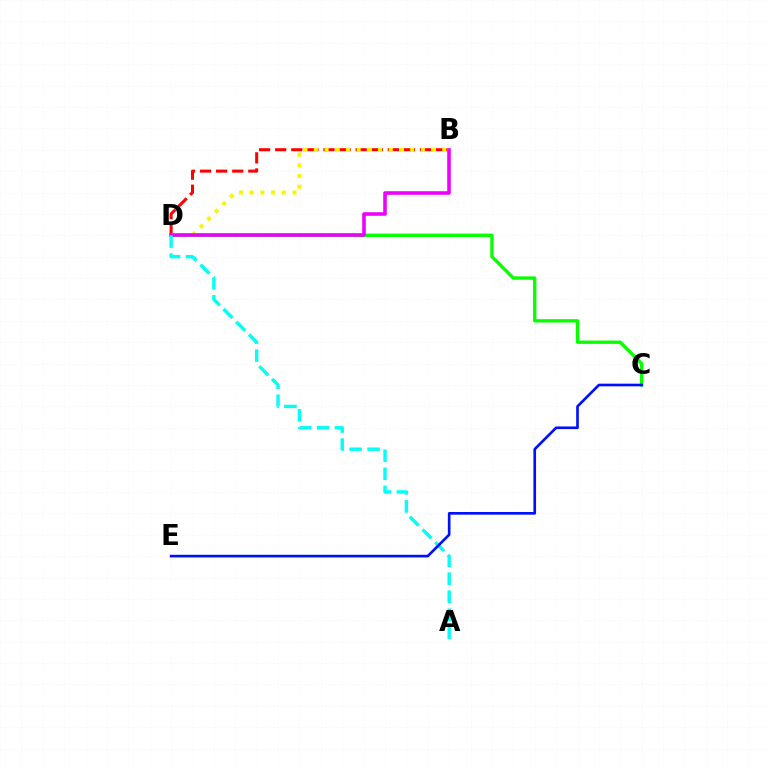{('B', 'D'): [{'color': '#ff0000', 'line_style': 'dashed', 'thickness': 2.19}, {'color': '#fcf500', 'line_style': 'dotted', 'thickness': 2.91}, {'color': '#ee00ff', 'line_style': 'solid', 'thickness': 2.57}], ('C', 'D'): [{'color': '#08ff00', 'line_style': 'solid', 'thickness': 2.41}], ('A', 'D'): [{'color': '#00fff6', 'line_style': 'dashed', 'thickness': 2.45}], ('C', 'E'): [{'color': '#0010ff', 'line_style': 'solid', 'thickness': 1.91}]}